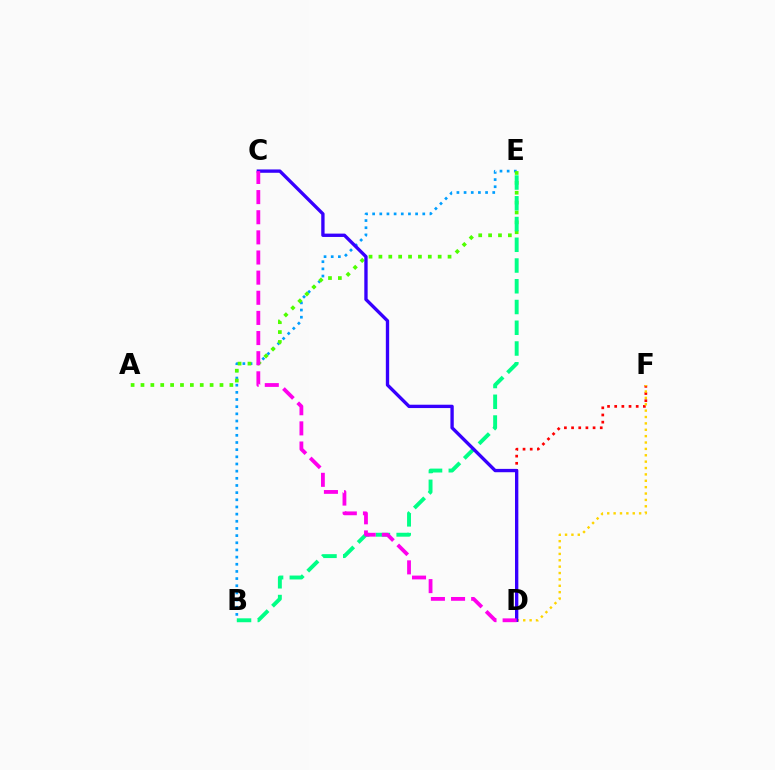{('B', 'E'): [{'color': '#009eff', 'line_style': 'dotted', 'thickness': 1.95}, {'color': '#00ff86', 'line_style': 'dashed', 'thickness': 2.82}], ('A', 'E'): [{'color': '#4fff00', 'line_style': 'dotted', 'thickness': 2.68}], ('D', 'F'): [{'color': '#ff0000', 'line_style': 'dotted', 'thickness': 1.95}, {'color': '#ffd500', 'line_style': 'dotted', 'thickness': 1.73}], ('C', 'D'): [{'color': '#3700ff', 'line_style': 'solid', 'thickness': 2.4}, {'color': '#ff00ed', 'line_style': 'dashed', 'thickness': 2.74}]}